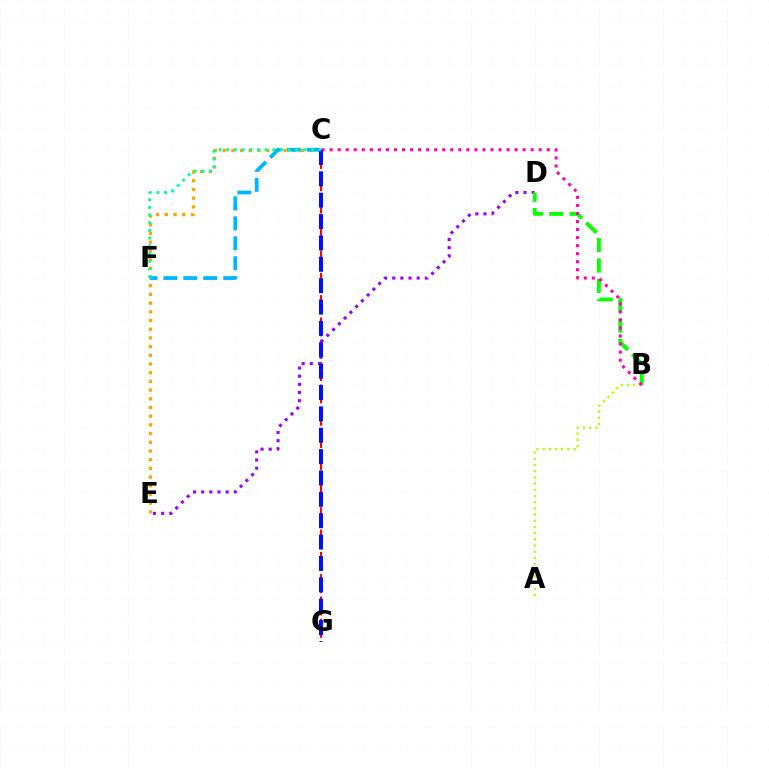{('C', 'G'): [{'color': '#ff0000', 'line_style': 'dashed', 'thickness': 1.52}, {'color': '#0010ff', 'line_style': 'dashed', 'thickness': 2.9}], ('D', 'E'): [{'color': '#9b00ff', 'line_style': 'dotted', 'thickness': 2.21}], ('B', 'D'): [{'color': '#08ff00', 'line_style': 'dashed', 'thickness': 2.77}], ('C', 'E'): [{'color': '#ffa500', 'line_style': 'dotted', 'thickness': 2.36}], ('C', 'F'): [{'color': '#00b5ff', 'line_style': 'dashed', 'thickness': 2.71}, {'color': '#00ff9d', 'line_style': 'dotted', 'thickness': 2.09}], ('A', 'B'): [{'color': '#b3ff00', 'line_style': 'dotted', 'thickness': 1.68}], ('B', 'C'): [{'color': '#ff00bd', 'line_style': 'dotted', 'thickness': 2.19}]}